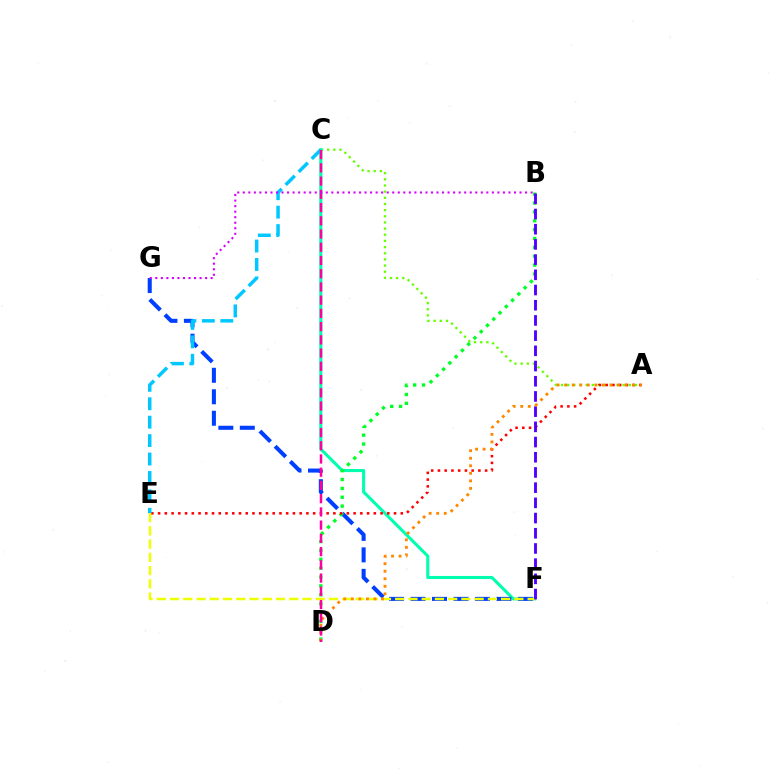{('A', 'C'): [{'color': '#66ff00', 'line_style': 'dotted', 'thickness': 1.67}], ('C', 'F'): [{'color': '#00ffaf', 'line_style': 'solid', 'thickness': 2.23}], ('F', 'G'): [{'color': '#003fff', 'line_style': 'dashed', 'thickness': 2.92}], ('B', 'D'): [{'color': '#00ff27', 'line_style': 'dotted', 'thickness': 2.41}], ('A', 'E'): [{'color': '#ff0000', 'line_style': 'dotted', 'thickness': 1.83}], ('C', 'E'): [{'color': '#00c7ff', 'line_style': 'dashed', 'thickness': 2.5}], ('E', 'F'): [{'color': '#eeff00', 'line_style': 'dashed', 'thickness': 1.8}], ('B', 'F'): [{'color': '#4f00ff', 'line_style': 'dashed', 'thickness': 2.07}], ('A', 'D'): [{'color': '#ff8800', 'line_style': 'dotted', 'thickness': 2.05}], ('C', 'D'): [{'color': '#ff00a0', 'line_style': 'dashed', 'thickness': 1.8}], ('B', 'G'): [{'color': '#d600ff', 'line_style': 'dotted', 'thickness': 1.5}]}